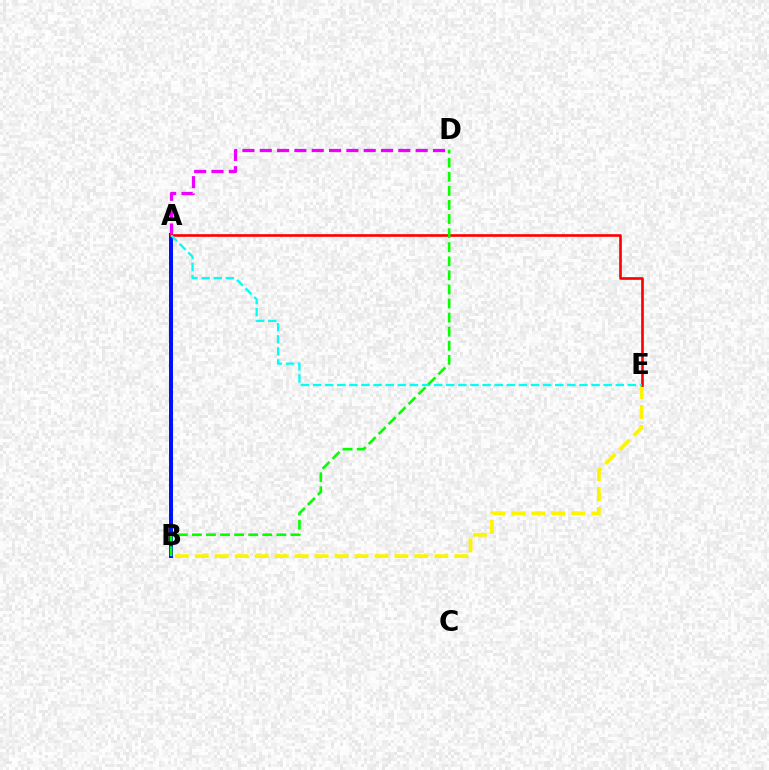{('A', 'B'): [{'color': '#0010ff', 'line_style': 'solid', 'thickness': 2.87}], ('B', 'E'): [{'color': '#fcf500', 'line_style': 'dashed', 'thickness': 2.71}], ('A', 'D'): [{'color': '#ee00ff', 'line_style': 'dashed', 'thickness': 2.35}], ('A', 'E'): [{'color': '#ff0000', 'line_style': 'solid', 'thickness': 1.91}, {'color': '#00fff6', 'line_style': 'dashed', 'thickness': 1.64}], ('B', 'D'): [{'color': '#08ff00', 'line_style': 'dashed', 'thickness': 1.91}]}